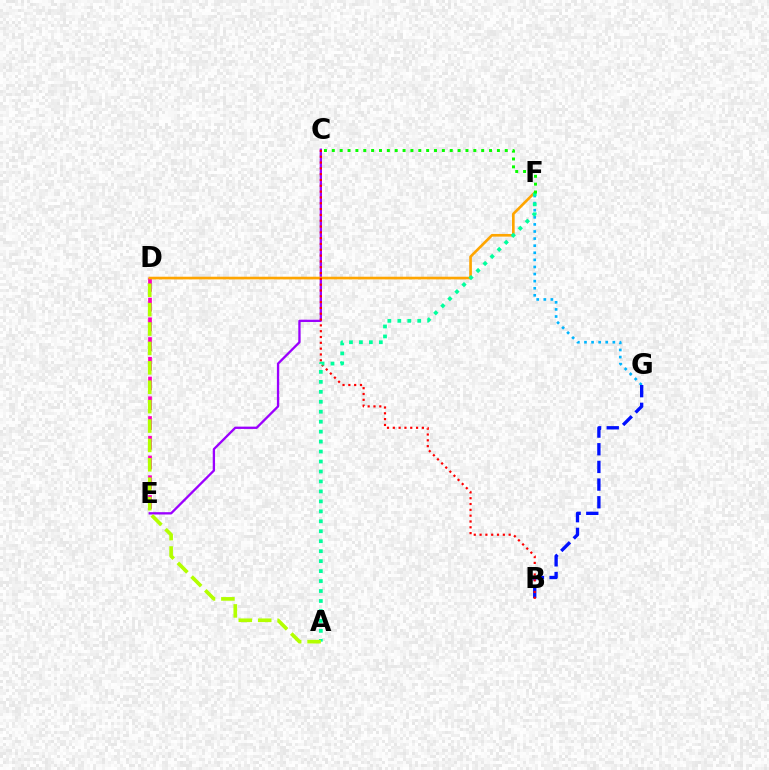{('C', 'E'): [{'color': '#9b00ff', 'line_style': 'solid', 'thickness': 1.67}], ('F', 'G'): [{'color': '#00b5ff', 'line_style': 'dotted', 'thickness': 1.93}], ('D', 'E'): [{'color': '#ff00bd', 'line_style': 'dashed', 'thickness': 2.68}], ('B', 'G'): [{'color': '#0010ff', 'line_style': 'dashed', 'thickness': 2.4}], ('D', 'F'): [{'color': '#ffa500', 'line_style': 'solid', 'thickness': 1.91}], ('B', 'C'): [{'color': '#ff0000', 'line_style': 'dotted', 'thickness': 1.58}], ('A', 'F'): [{'color': '#00ff9d', 'line_style': 'dotted', 'thickness': 2.71}], ('C', 'F'): [{'color': '#08ff00', 'line_style': 'dotted', 'thickness': 2.14}], ('A', 'D'): [{'color': '#b3ff00', 'line_style': 'dashed', 'thickness': 2.64}]}